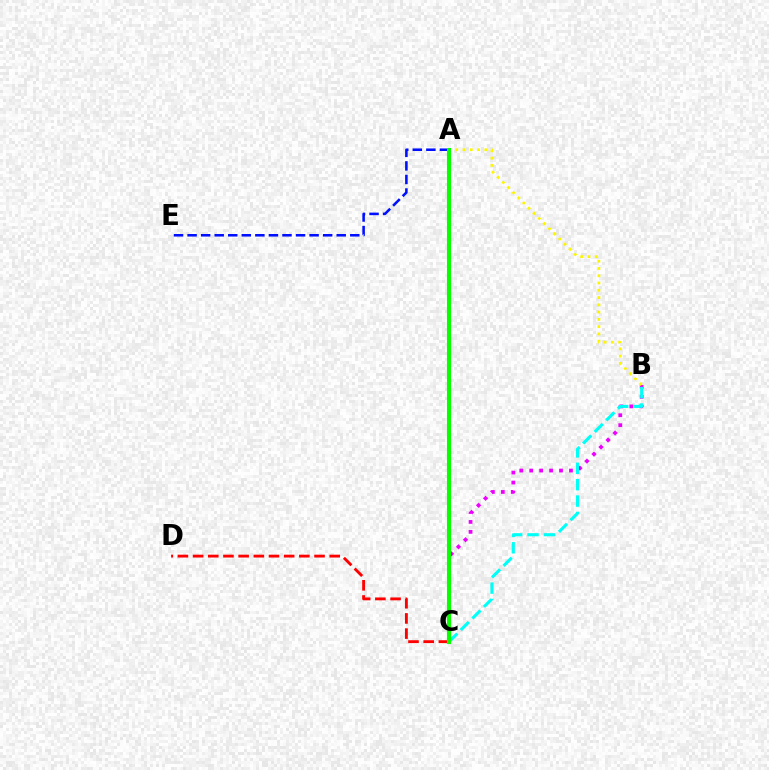{('B', 'C'): [{'color': '#ee00ff', 'line_style': 'dotted', 'thickness': 2.7}, {'color': '#00fff6', 'line_style': 'dashed', 'thickness': 2.23}], ('A', 'B'): [{'color': '#fcf500', 'line_style': 'dotted', 'thickness': 1.97}], ('A', 'E'): [{'color': '#0010ff', 'line_style': 'dashed', 'thickness': 1.84}], ('C', 'D'): [{'color': '#ff0000', 'line_style': 'dashed', 'thickness': 2.06}], ('A', 'C'): [{'color': '#08ff00', 'line_style': 'solid', 'thickness': 2.94}]}